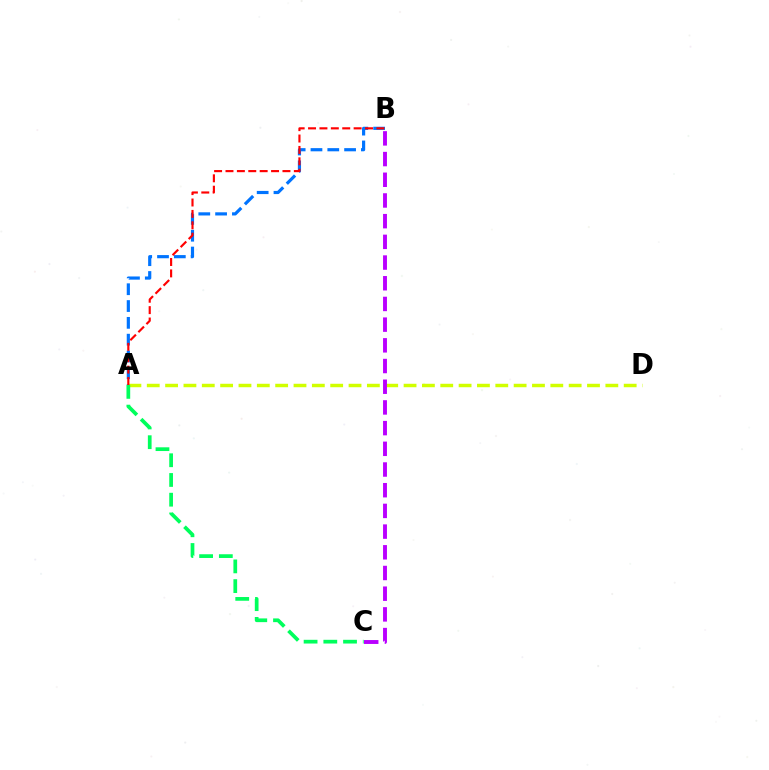{('A', 'B'): [{'color': '#0074ff', 'line_style': 'dashed', 'thickness': 2.28}, {'color': '#ff0000', 'line_style': 'dashed', 'thickness': 1.55}], ('A', 'D'): [{'color': '#d1ff00', 'line_style': 'dashed', 'thickness': 2.49}], ('B', 'C'): [{'color': '#b900ff', 'line_style': 'dashed', 'thickness': 2.81}], ('A', 'C'): [{'color': '#00ff5c', 'line_style': 'dashed', 'thickness': 2.68}]}